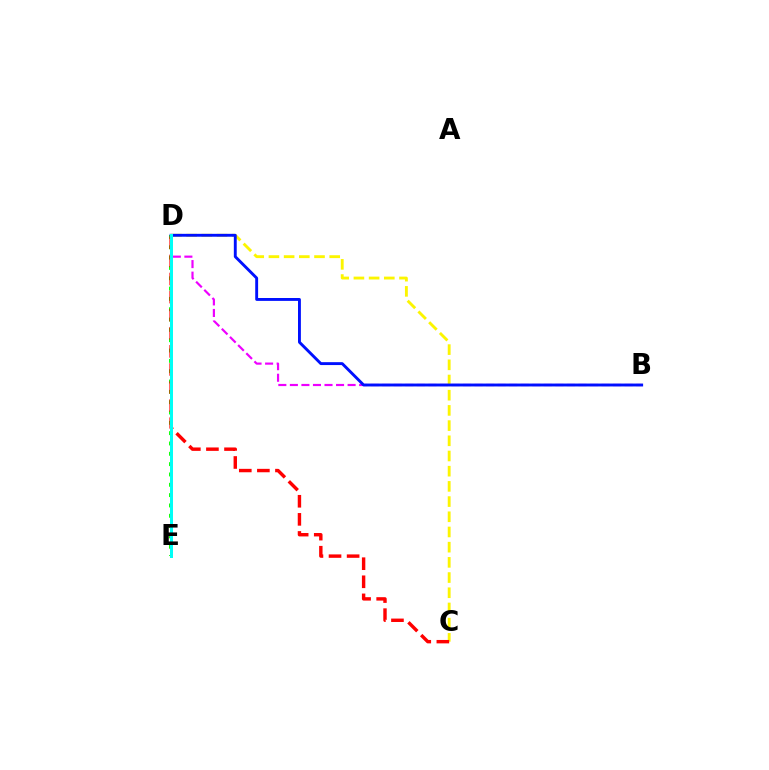{('D', 'E'): [{'color': '#08ff00', 'line_style': 'dotted', 'thickness': 2.81}, {'color': '#00fff6', 'line_style': 'solid', 'thickness': 2.16}], ('C', 'D'): [{'color': '#fcf500', 'line_style': 'dashed', 'thickness': 2.06}, {'color': '#ff0000', 'line_style': 'dashed', 'thickness': 2.46}], ('B', 'D'): [{'color': '#ee00ff', 'line_style': 'dashed', 'thickness': 1.57}, {'color': '#0010ff', 'line_style': 'solid', 'thickness': 2.08}]}